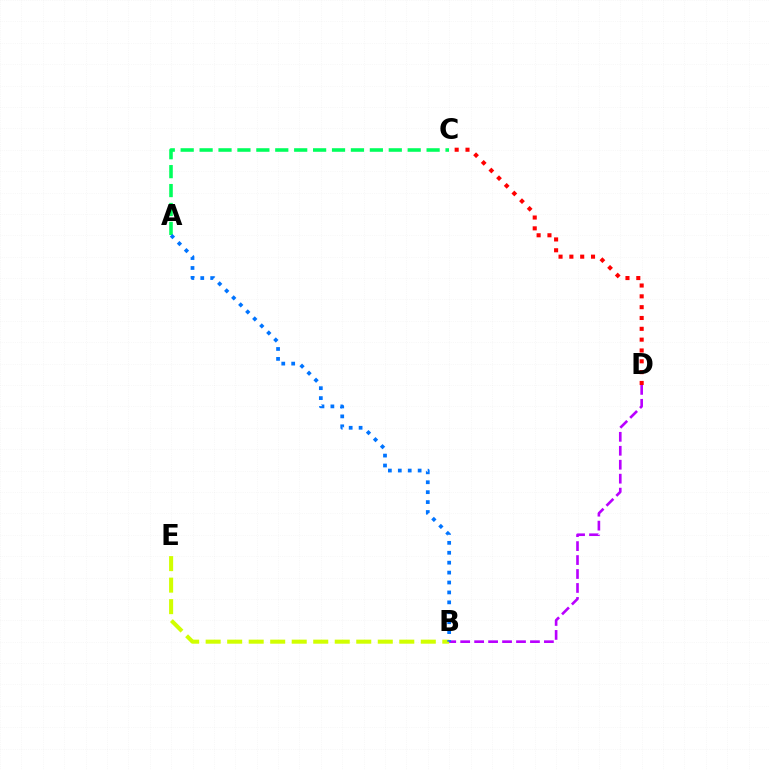{('A', 'C'): [{'color': '#00ff5c', 'line_style': 'dashed', 'thickness': 2.57}], ('B', 'E'): [{'color': '#d1ff00', 'line_style': 'dashed', 'thickness': 2.92}], ('B', 'D'): [{'color': '#b900ff', 'line_style': 'dashed', 'thickness': 1.9}], ('A', 'B'): [{'color': '#0074ff', 'line_style': 'dotted', 'thickness': 2.7}], ('C', 'D'): [{'color': '#ff0000', 'line_style': 'dotted', 'thickness': 2.94}]}